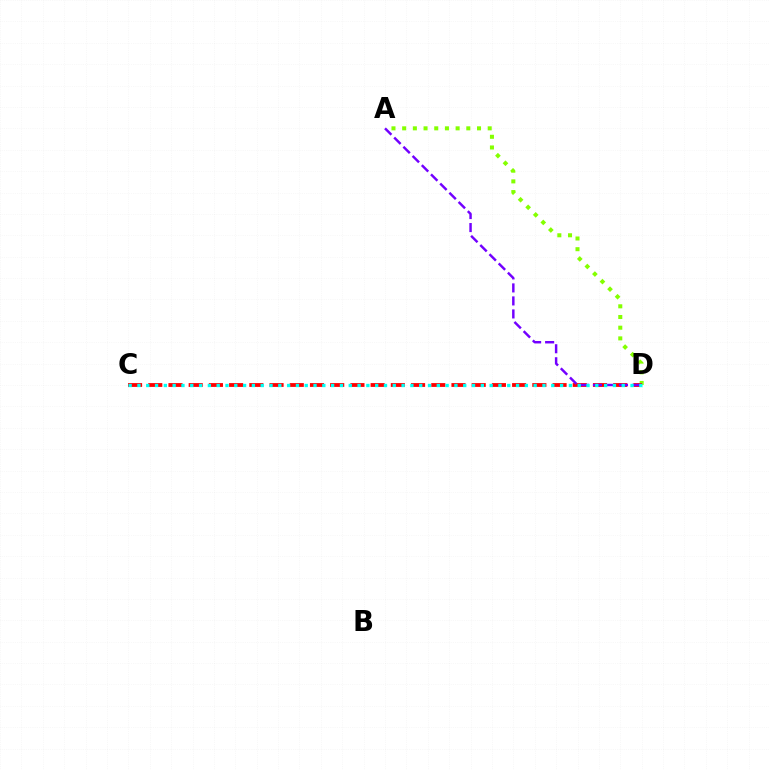{('A', 'D'): [{'color': '#84ff00', 'line_style': 'dotted', 'thickness': 2.9}, {'color': '#7200ff', 'line_style': 'dashed', 'thickness': 1.77}], ('C', 'D'): [{'color': '#ff0000', 'line_style': 'dashed', 'thickness': 2.75}, {'color': '#00fff6', 'line_style': 'dotted', 'thickness': 2.39}]}